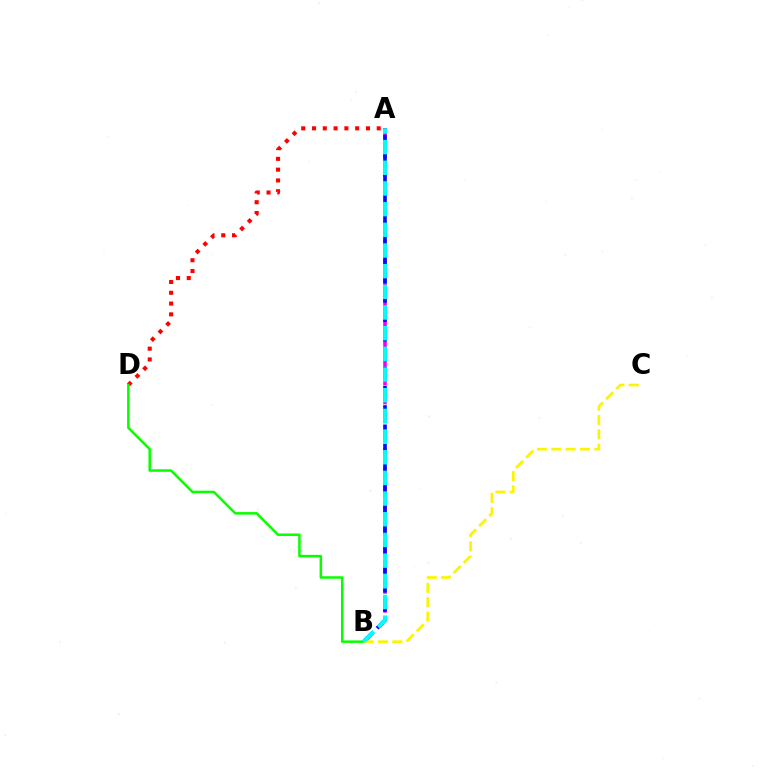{('A', 'D'): [{'color': '#ff0000', 'line_style': 'dotted', 'thickness': 2.93}], ('A', 'B'): [{'color': '#ee00ff', 'line_style': 'dashed', 'thickness': 2.57}, {'color': '#0010ff', 'line_style': 'dashed', 'thickness': 2.62}, {'color': '#00fff6', 'line_style': 'dashed', 'thickness': 2.81}], ('B', 'D'): [{'color': '#08ff00', 'line_style': 'solid', 'thickness': 1.81}], ('B', 'C'): [{'color': '#fcf500', 'line_style': 'dashed', 'thickness': 1.95}]}